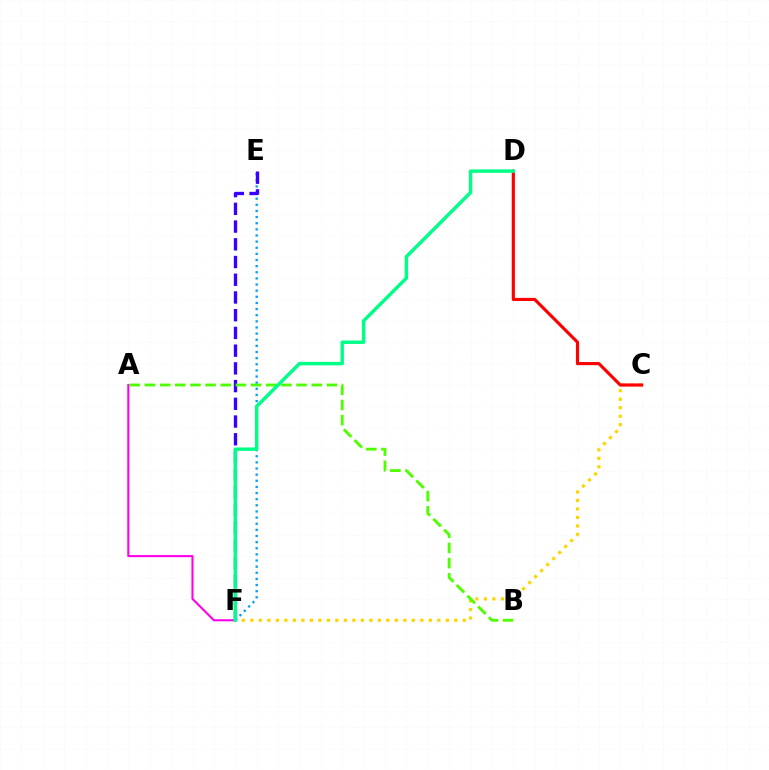{('A', 'F'): [{'color': '#ff00ed', 'line_style': 'solid', 'thickness': 1.52}], ('E', 'F'): [{'color': '#009eff', 'line_style': 'dotted', 'thickness': 1.67}, {'color': '#3700ff', 'line_style': 'dashed', 'thickness': 2.41}], ('C', 'F'): [{'color': '#ffd500', 'line_style': 'dotted', 'thickness': 2.31}], ('A', 'B'): [{'color': '#4fff00', 'line_style': 'dashed', 'thickness': 2.06}], ('C', 'D'): [{'color': '#ff0000', 'line_style': 'solid', 'thickness': 2.26}], ('D', 'F'): [{'color': '#00ff86', 'line_style': 'solid', 'thickness': 2.48}]}